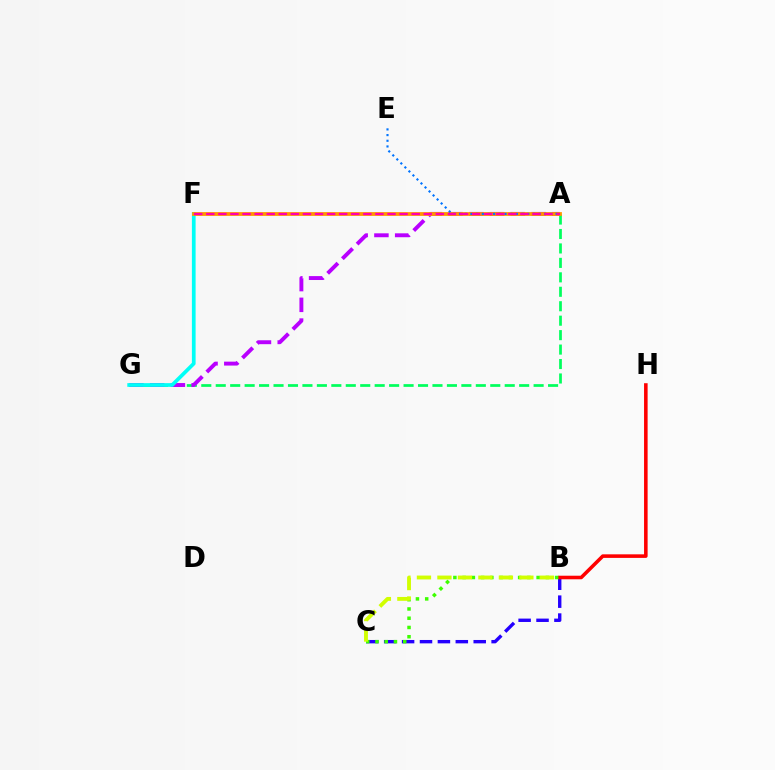{('B', 'C'): [{'color': '#2500ff', 'line_style': 'dashed', 'thickness': 2.43}, {'color': '#3dff00', 'line_style': 'dotted', 'thickness': 2.51}, {'color': '#d1ff00', 'line_style': 'dashed', 'thickness': 2.78}], ('A', 'G'): [{'color': '#00ff5c', 'line_style': 'dashed', 'thickness': 1.96}, {'color': '#b900ff', 'line_style': 'dashed', 'thickness': 2.82}], ('B', 'H'): [{'color': '#ff0000', 'line_style': 'solid', 'thickness': 2.57}], ('F', 'G'): [{'color': '#00fff6', 'line_style': 'solid', 'thickness': 2.67}], ('A', 'F'): [{'color': '#ff9400', 'line_style': 'solid', 'thickness': 2.72}, {'color': '#ff00ac', 'line_style': 'dashed', 'thickness': 1.64}], ('A', 'E'): [{'color': '#0074ff', 'line_style': 'dotted', 'thickness': 1.54}]}